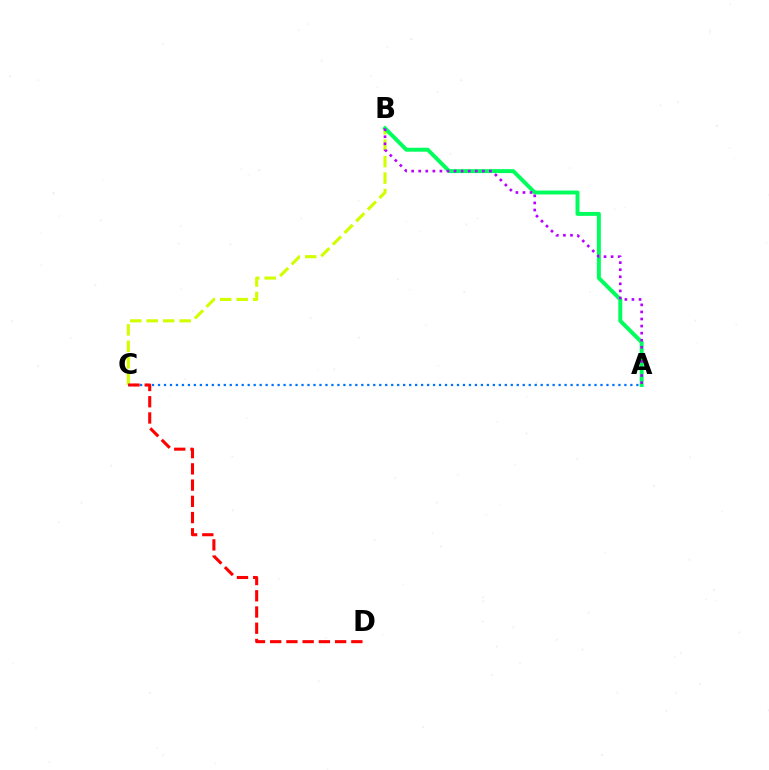{('B', 'C'): [{'color': '#d1ff00', 'line_style': 'dashed', 'thickness': 2.24}], ('A', 'B'): [{'color': '#00ff5c', 'line_style': 'solid', 'thickness': 2.84}, {'color': '#b900ff', 'line_style': 'dotted', 'thickness': 1.92}], ('A', 'C'): [{'color': '#0074ff', 'line_style': 'dotted', 'thickness': 1.62}], ('C', 'D'): [{'color': '#ff0000', 'line_style': 'dashed', 'thickness': 2.2}]}